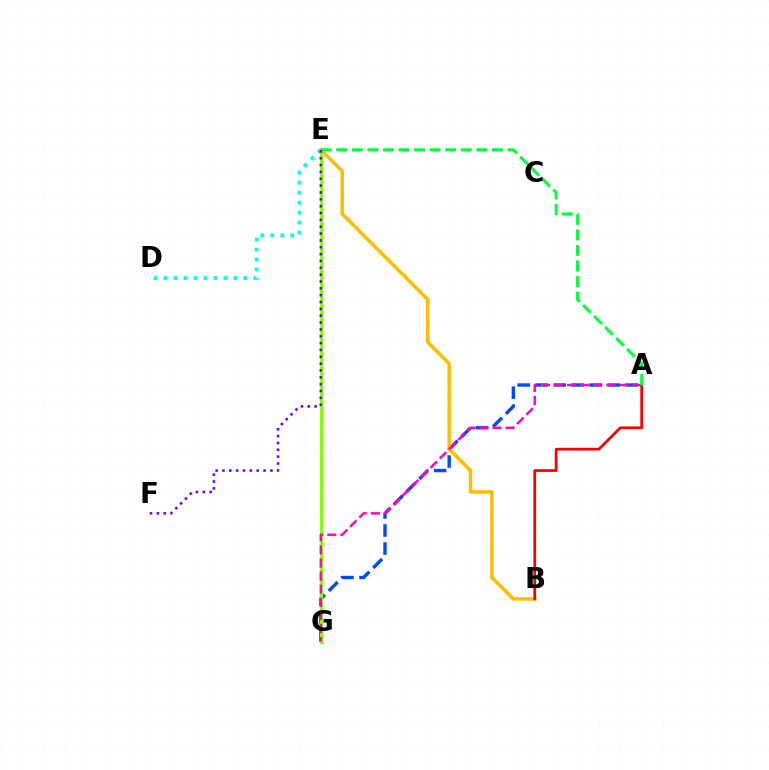{('A', 'G'): [{'color': '#004bff', 'line_style': 'dashed', 'thickness': 2.45}, {'color': '#ff00cf', 'line_style': 'dashed', 'thickness': 1.78}], ('E', 'G'): [{'color': '#84ff00', 'line_style': 'solid', 'thickness': 2.34}], ('D', 'E'): [{'color': '#00fff6', 'line_style': 'dotted', 'thickness': 2.71}], ('B', 'E'): [{'color': '#ffbd00', 'line_style': 'solid', 'thickness': 2.5}], ('A', 'B'): [{'color': '#ff0000', 'line_style': 'solid', 'thickness': 1.97}], ('A', 'E'): [{'color': '#00ff39', 'line_style': 'dashed', 'thickness': 2.12}], ('E', 'F'): [{'color': '#7200ff', 'line_style': 'dotted', 'thickness': 1.86}]}